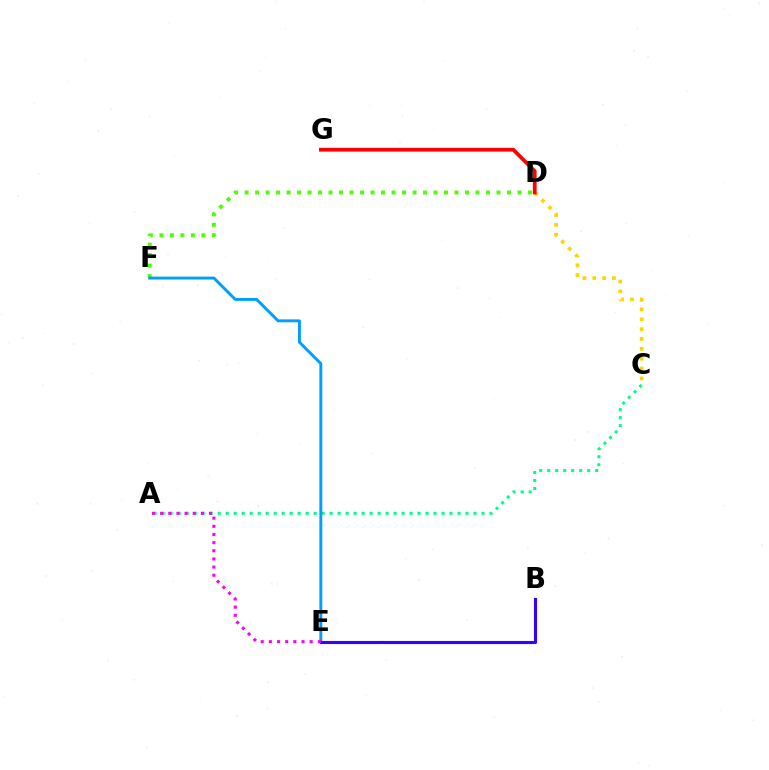{('A', 'C'): [{'color': '#00ff86', 'line_style': 'dotted', 'thickness': 2.17}], ('D', 'F'): [{'color': '#4fff00', 'line_style': 'dotted', 'thickness': 2.85}], ('E', 'F'): [{'color': '#009eff', 'line_style': 'solid', 'thickness': 2.09}], ('C', 'D'): [{'color': '#ffd500', 'line_style': 'dotted', 'thickness': 2.68}], ('B', 'E'): [{'color': '#3700ff', 'line_style': 'solid', 'thickness': 2.24}], ('D', 'G'): [{'color': '#ff0000', 'line_style': 'solid', 'thickness': 2.69}], ('A', 'E'): [{'color': '#ff00ed', 'line_style': 'dotted', 'thickness': 2.22}]}